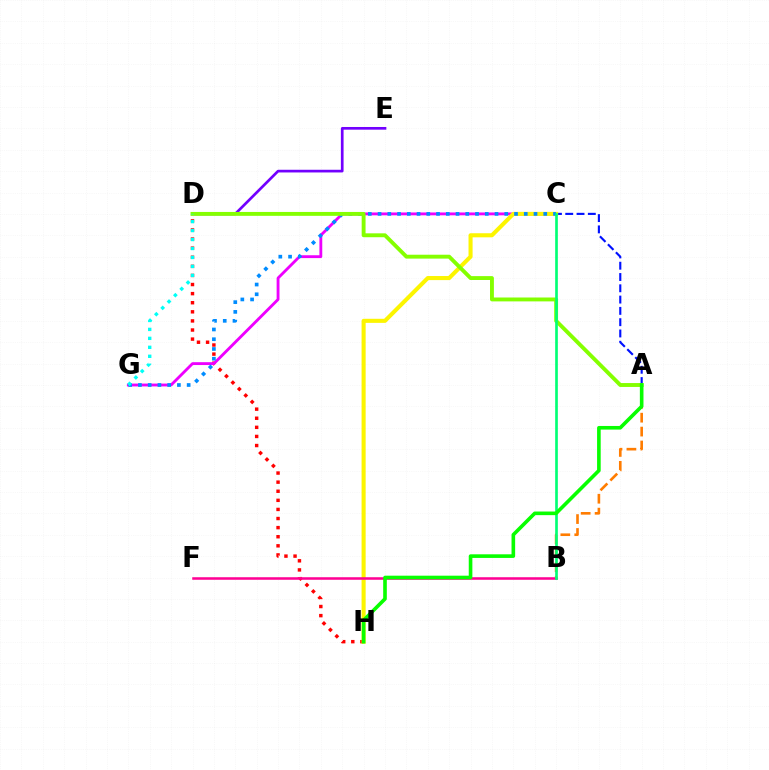{('D', 'E'): [{'color': '#7200ff', 'line_style': 'solid', 'thickness': 1.94}], ('D', 'H'): [{'color': '#ff0000', 'line_style': 'dotted', 'thickness': 2.47}], ('C', 'G'): [{'color': '#ee00ff', 'line_style': 'solid', 'thickness': 2.05}, {'color': '#008cff', 'line_style': 'dotted', 'thickness': 2.65}], ('A', 'C'): [{'color': '#0010ff', 'line_style': 'dashed', 'thickness': 1.53}], ('C', 'H'): [{'color': '#fcf500', 'line_style': 'solid', 'thickness': 2.93}], ('B', 'F'): [{'color': '#ff0094', 'line_style': 'solid', 'thickness': 1.83}], ('A', 'B'): [{'color': '#ff7c00', 'line_style': 'dashed', 'thickness': 1.89}], ('A', 'D'): [{'color': '#84ff00', 'line_style': 'solid', 'thickness': 2.8}], ('B', 'C'): [{'color': '#00ff74', 'line_style': 'solid', 'thickness': 1.92}], ('D', 'G'): [{'color': '#00fff6', 'line_style': 'dotted', 'thickness': 2.44}], ('A', 'H'): [{'color': '#08ff00', 'line_style': 'solid', 'thickness': 2.61}]}